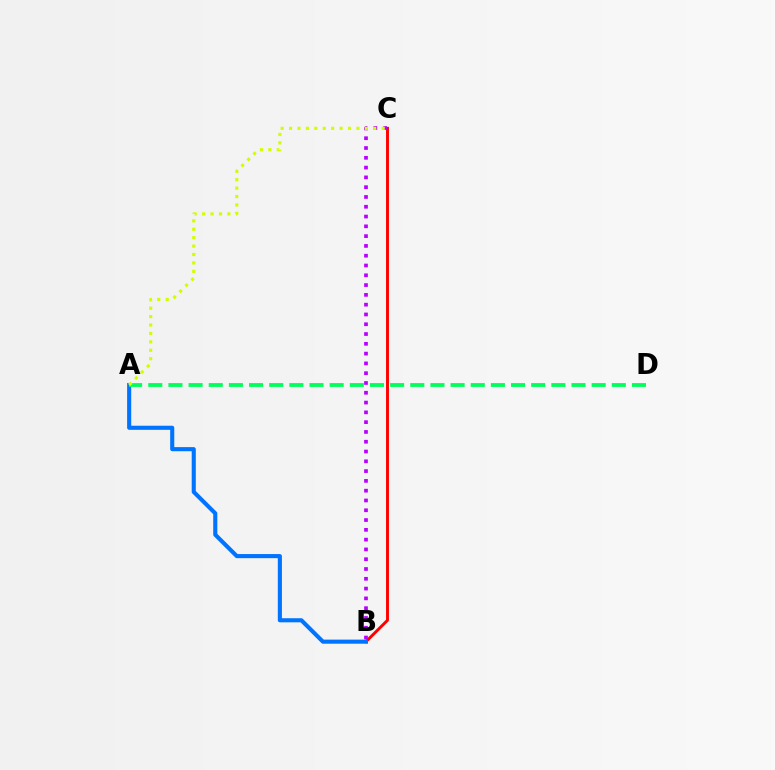{('B', 'C'): [{'color': '#ff0000', 'line_style': 'solid', 'thickness': 2.11}, {'color': '#b900ff', 'line_style': 'dotted', 'thickness': 2.66}], ('A', 'B'): [{'color': '#0074ff', 'line_style': 'solid', 'thickness': 2.95}], ('A', 'D'): [{'color': '#00ff5c', 'line_style': 'dashed', 'thickness': 2.74}], ('A', 'C'): [{'color': '#d1ff00', 'line_style': 'dotted', 'thickness': 2.29}]}